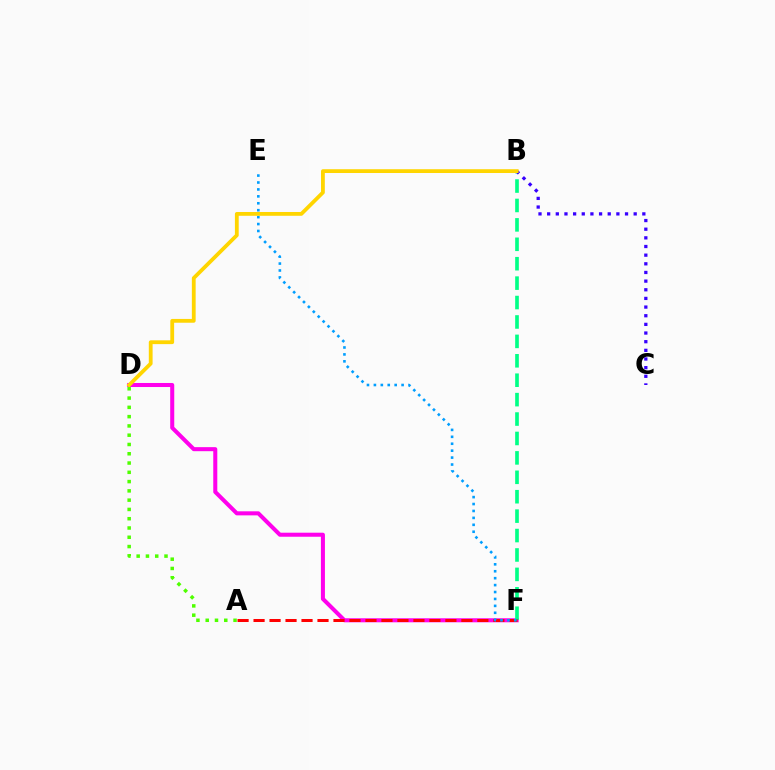{('D', 'F'): [{'color': '#ff00ed', 'line_style': 'solid', 'thickness': 2.91}], ('B', 'F'): [{'color': '#00ff86', 'line_style': 'dashed', 'thickness': 2.64}], ('B', 'C'): [{'color': '#3700ff', 'line_style': 'dotted', 'thickness': 2.35}], ('A', 'F'): [{'color': '#ff0000', 'line_style': 'dashed', 'thickness': 2.17}], ('E', 'F'): [{'color': '#009eff', 'line_style': 'dotted', 'thickness': 1.88}], ('B', 'D'): [{'color': '#ffd500', 'line_style': 'solid', 'thickness': 2.73}], ('A', 'D'): [{'color': '#4fff00', 'line_style': 'dotted', 'thickness': 2.52}]}